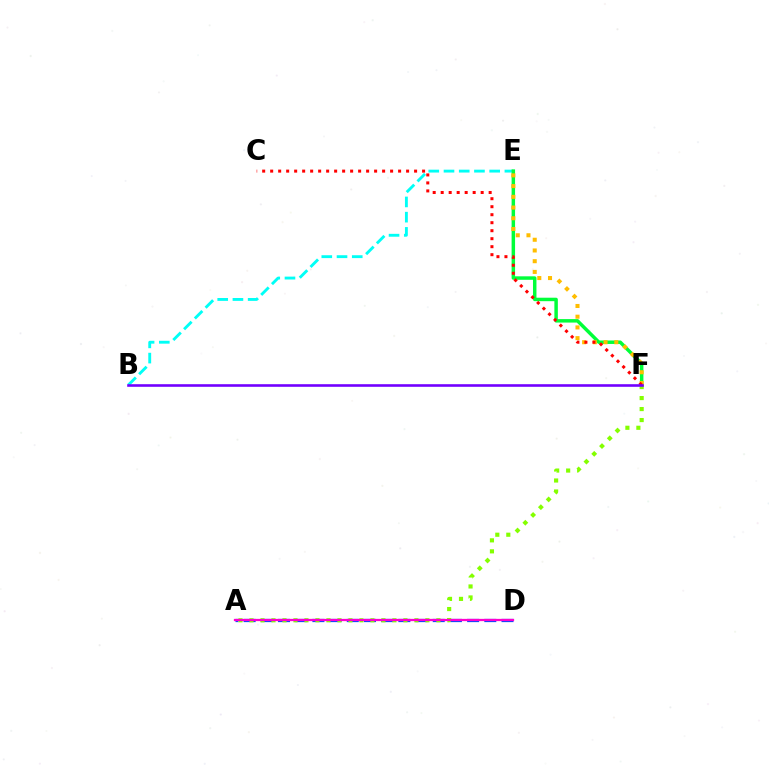{('A', 'D'): [{'color': '#004bff', 'line_style': 'dashed', 'thickness': 2.34}, {'color': '#ff00cf', 'line_style': 'solid', 'thickness': 1.63}], ('B', 'E'): [{'color': '#00fff6', 'line_style': 'dashed', 'thickness': 2.07}], ('E', 'F'): [{'color': '#00ff39', 'line_style': 'solid', 'thickness': 2.5}, {'color': '#ffbd00', 'line_style': 'dotted', 'thickness': 2.91}], ('A', 'F'): [{'color': '#84ff00', 'line_style': 'dotted', 'thickness': 2.99}], ('C', 'F'): [{'color': '#ff0000', 'line_style': 'dotted', 'thickness': 2.17}], ('B', 'F'): [{'color': '#7200ff', 'line_style': 'solid', 'thickness': 1.88}]}